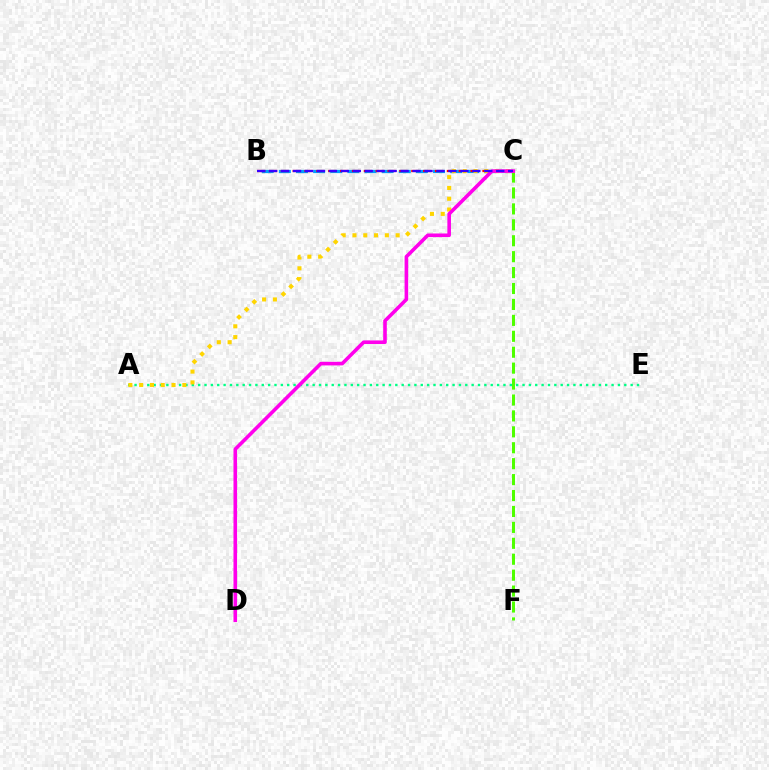{('B', 'C'): [{'color': '#009eff', 'line_style': 'dashed', 'thickness': 2.33}, {'color': '#ff0000', 'line_style': 'dashed', 'thickness': 1.61}, {'color': '#3700ff', 'line_style': 'dashed', 'thickness': 1.62}], ('C', 'F'): [{'color': '#4fff00', 'line_style': 'dashed', 'thickness': 2.16}], ('A', 'E'): [{'color': '#00ff86', 'line_style': 'dotted', 'thickness': 1.73}], ('A', 'C'): [{'color': '#ffd500', 'line_style': 'dotted', 'thickness': 2.93}], ('C', 'D'): [{'color': '#ff00ed', 'line_style': 'solid', 'thickness': 2.59}]}